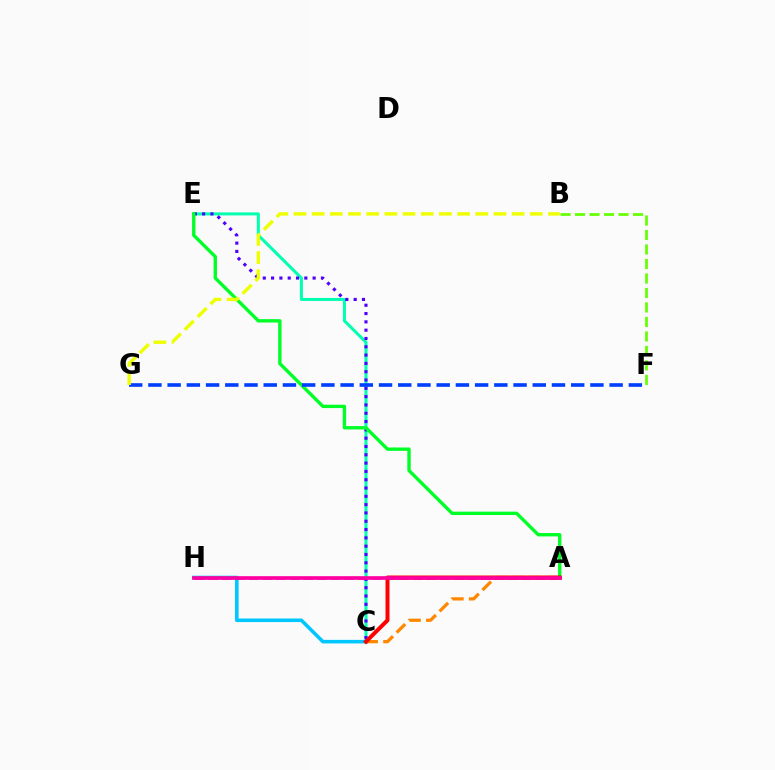{('C', 'E'): [{'color': '#00ffaf', 'line_style': 'solid', 'thickness': 2.17}, {'color': '#4f00ff', 'line_style': 'dotted', 'thickness': 2.26}], ('C', 'H'): [{'color': '#00c7ff', 'line_style': 'solid', 'thickness': 2.57}], ('B', 'F'): [{'color': '#66ff00', 'line_style': 'dashed', 'thickness': 1.97}], ('A', 'H'): [{'color': '#d600ff', 'line_style': 'dashed', 'thickness': 1.85}, {'color': '#ff00a0', 'line_style': 'solid', 'thickness': 2.64}], ('A', 'E'): [{'color': '#00ff27', 'line_style': 'solid', 'thickness': 2.42}], ('A', 'C'): [{'color': '#ff8800', 'line_style': 'dashed', 'thickness': 2.34}, {'color': '#ff0000', 'line_style': 'solid', 'thickness': 2.87}], ('F', 'G'): [{'color': '#003fff', 'line_style': 'dashed', 'thickness': 2.61}], ('B', 'G'): [{'color': '#eeff00', 'line_style': 'dashed', 'thickness': 2.47}]}